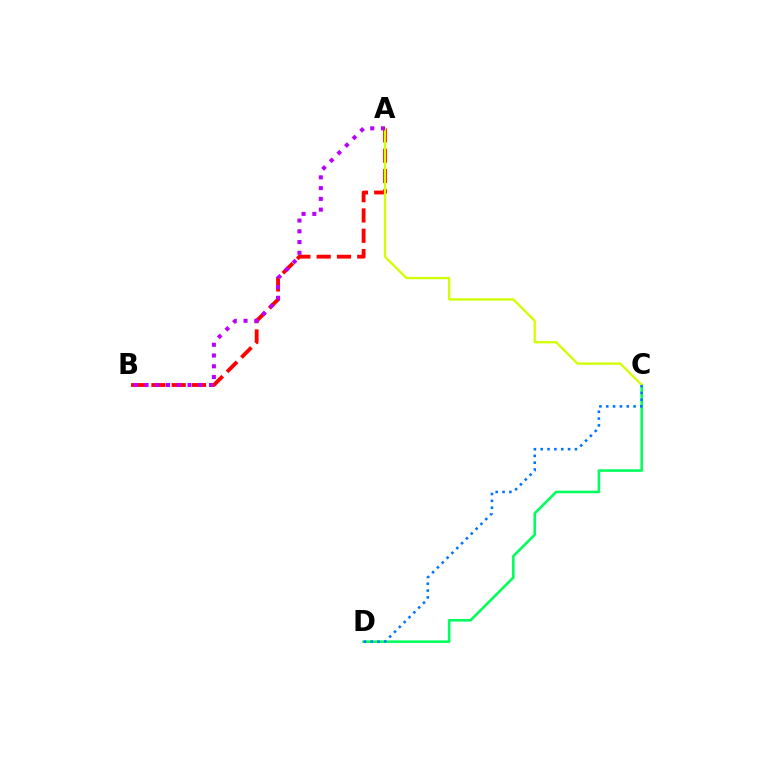{('A', 'B'): [{'color': '#ff0000', 'line_style': 'dashed', 'thickness': 2.76}, {'color': '#b900ff', 'line_style': 'dotted', 'thickness': 2.92}], ('C', 'D'): [{'color': '#00ff5c', 'line_style': 'solid', 'thickness': 1.85}, {'color': '#0074ff', 'line_style': 'dotted', 'thickness': 1.86}], ('A', 'C'): [{'color': '#d1ff00', 'line_style': 'solid', 'thickness': 1.65}]}